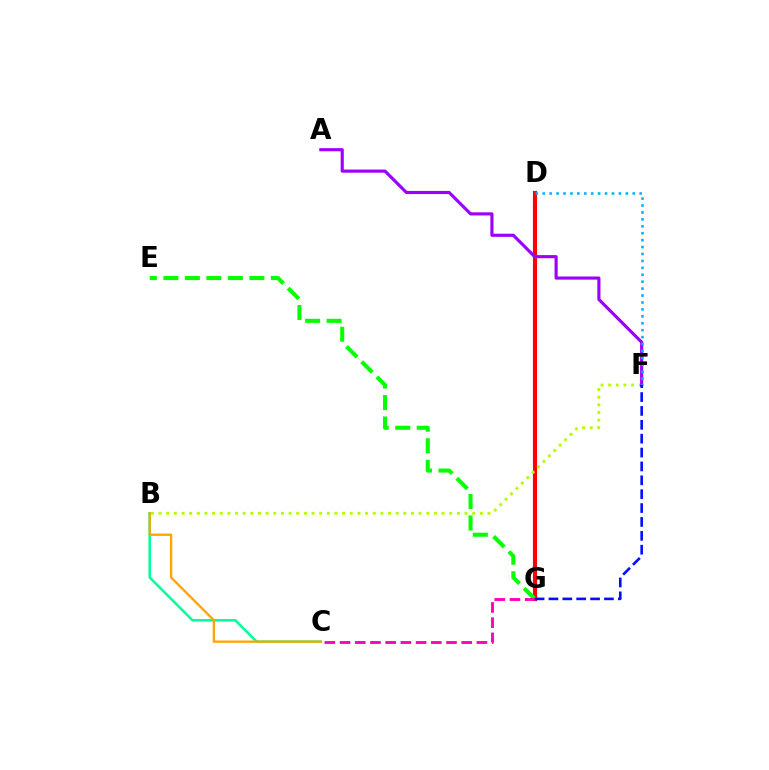{('D', 'G'): [{'color': '#ff0000', 'line_style': 'solid', 'thickness': 2.99}], ('B', 'F'): [{'color': '#b3ff00', 'line_style': 'dotted', 'thickness': 2.08}], ('E', 'G'): [{'color': '#08ff00', 'line_style': 'dashed', 'thickness': 2.92}], ('B', 'C'): [{'color': '#00ff9d', 'line_style': 'solid', 'thickness': 1.84}, {'color': '#ffa500', 'line_style': 'solid', 'thickness': 1.67}], ('A', 'F'): [{'color': '#9b00ff', 'line_style': 'solid', 'thickness': 2.26}], ('D', 'F'): [{'color': '#00b5ff', 'line_style': 'dotted', 'thickness': 1.88}], ('C', 'G'): [{'color': '#ff00bd', 'line_style': 'dashed', 'thickness': 2.07}], ('F', 'G'): [{'color': '#0010ff', 'line_style': 'dashed', 'thickness': 1.89}]}